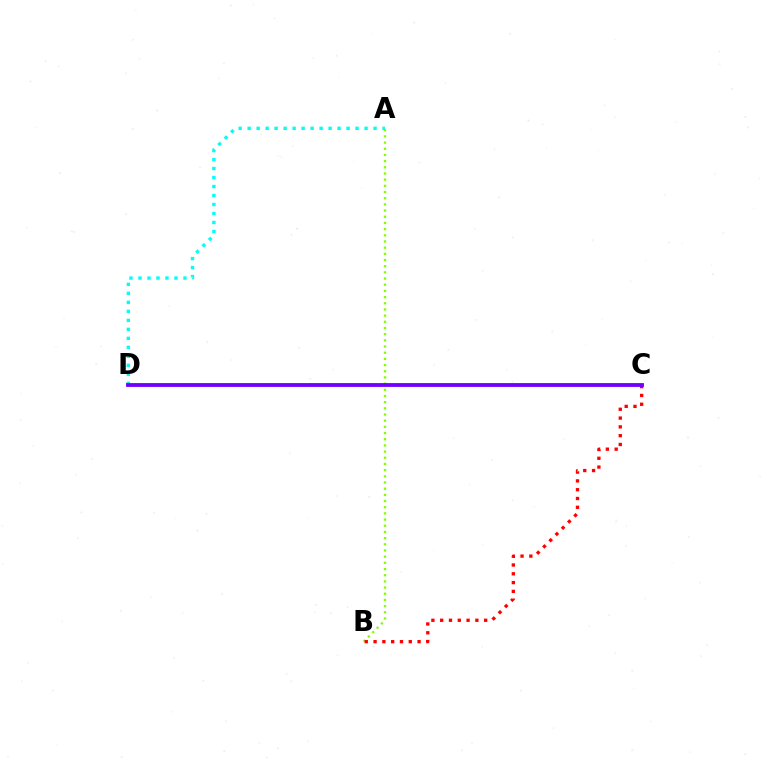{('A', 'B'): [{'color': '#84ff00', 'line_style': 'dotted', 'thickness': 1.68}], ('B', 'C'): [{'color': '#ff0000', 'line_style': 'dotted', 'thickness': 2.39}], ('A', 'D'): [{'color': '#00fff6', 'line_style': 'dotted', 'thickness': 2.44}], ('C', 'D'): [{'color': '#7200ff', 'line_style': 'solid', 'thickness': 2.75}]}